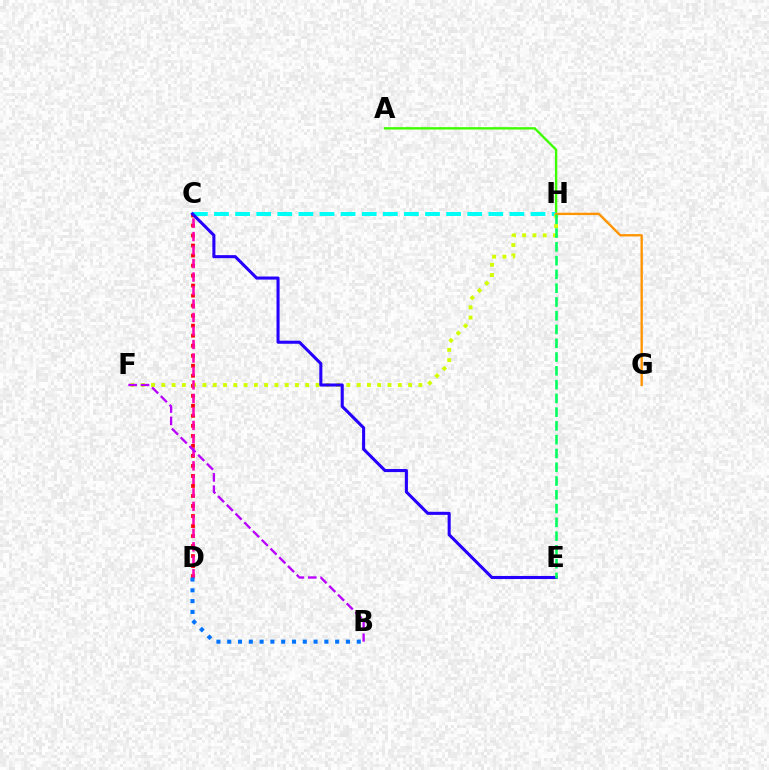{('A', 'H'): [{'color': '#3dff00', 'line_style': 'solid', 'thickness': 1.71}], ('C', 'H'): [{'color': '#00fff6', 'line_style': 'dashed', 'thickness': 2.87}], ('C', 'D'): [{'color': '#ff0000', 'line_style': 'dotted', 'thickness': 2.72}, {'color': '#ff00ac', 'line_style': 'dashed', 'thickness': 1.83}], ('F', 'H'): [{'color': '#d1ff00', 'line_style': 'dotted', 'thickness': 2.79}], ('C', 'E'): [{'color': '#2500ff', 'line_style': 'solid', 'thickness': 2.21}], ('G', 'H'): [{'color': '#ff9400', 'line_style': 'solid', 'thickness': 1.69}], ('B', 'D'): [{'color': '#0074ff', 'line_style': 'dotted', 'thickness': 2.93}], ('E', 'H'): [{'color': '#00ff5c', 'line_style': 'dashed', 'thickness': 1.87}], ('B', 'F'): [{'color': '#b900ff', 'line_style': 'dashed', 'thickness': 1.68}]}